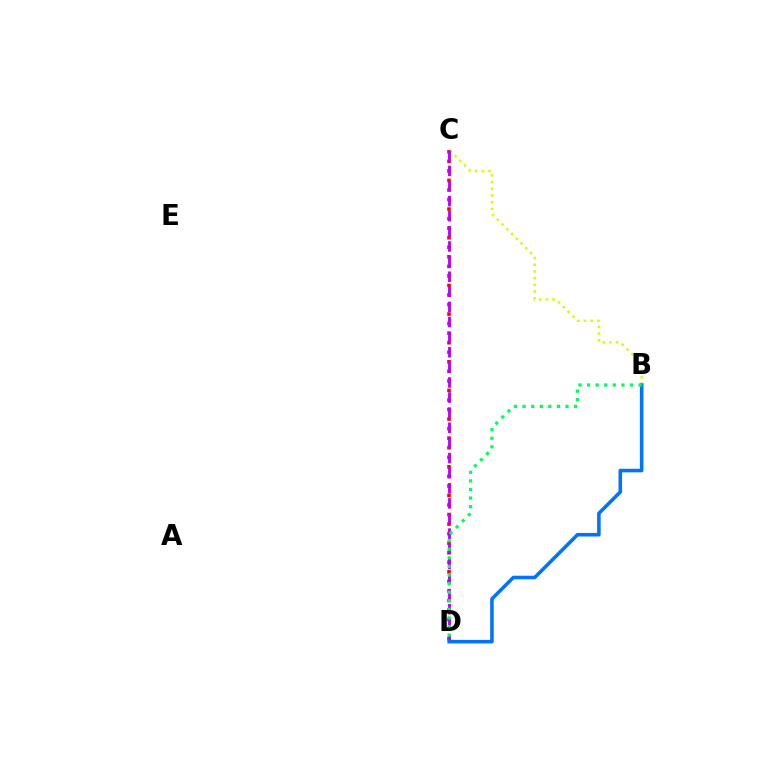{('C', 'D'): [{'color': '#ff0000', 'line_style': 'dotted', 'thickness': 2.59}, {'color': '#b900ff', 'line_style': 'dashed', 'thickness': 2.05}], ('B', 'C'): [{'color': '#d1ff00', 'line_style': 'dotted', 'thickness': 1.82}], ('B', 'D'): [{'color': '#0074ff', 'line_style': 'solid', 'thickness': 2.57}, {'color': '#00ff5c', 'line_style': 'dotted', 'thickness': 2.33}]}